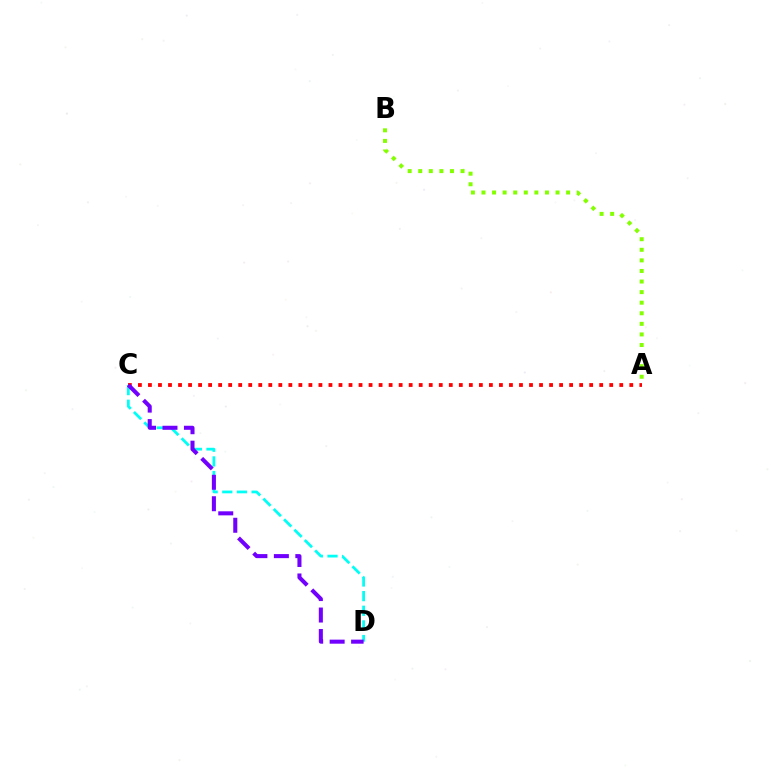{('A', 'B'): [{'color': '#84ff00', 'line_style': 'dotted', 'thickness': 2.87}], ('C', 'D'): [{'color': '#00fff6', 'line_style': 'dashed', 'thickness': 1.99}, {'color': '#7200ff', 'line_style': 'dashed', 'thickness': 2.92}], ('A', 'C'): [{'color': '#ff0000', 'line_style': 'dotted', 'thickness': 2.72}]}